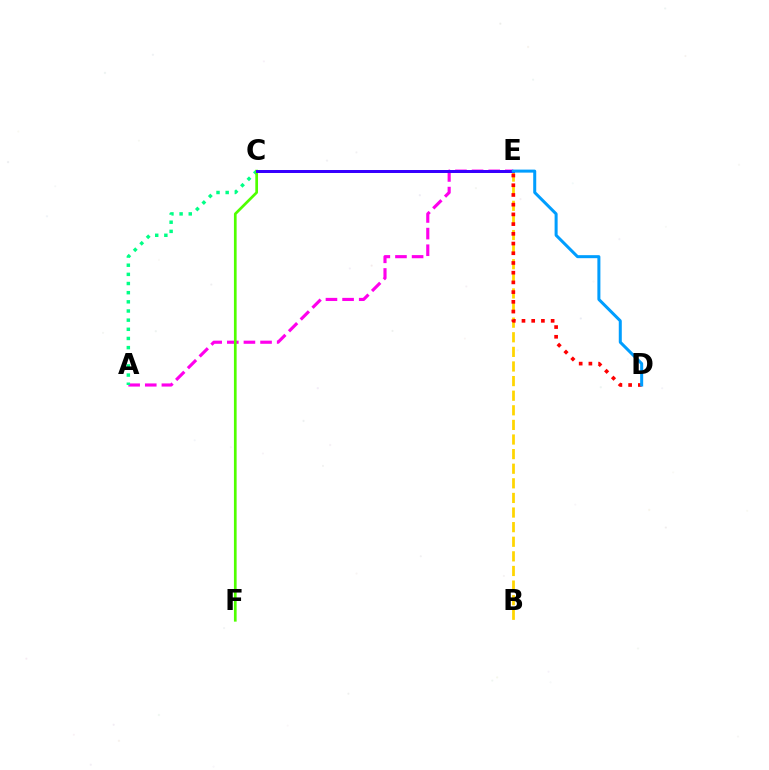{('A', 'E'): [{'color': '#ff00ed', 'line_style': 'dashed', 'thickness': 2.26}], ('B', 'E'): [{'color': '#ffd500', 'line_style': 'dashed', 'thickness': 1.98}], ('A', 'C'): [{'color': '#00ff86', 'line_style': 'dotted', 'thickness': 2.49}], ('C', 'F'): [{'color': '#4fff00', 'line_style': 'solid', 'thickness': 1.94}], ('C', 'E'): [{'color': '#3700ff', 'line_style': 'solid', 'thickness': 2.15}], ('D', 'E'): [{'color': '#ff0000', 'line_style': 'dotted', 'thickness': 2.64}, {'color': '#009eff', 'line_style': 'solid', 'thickness': 2.17}]}